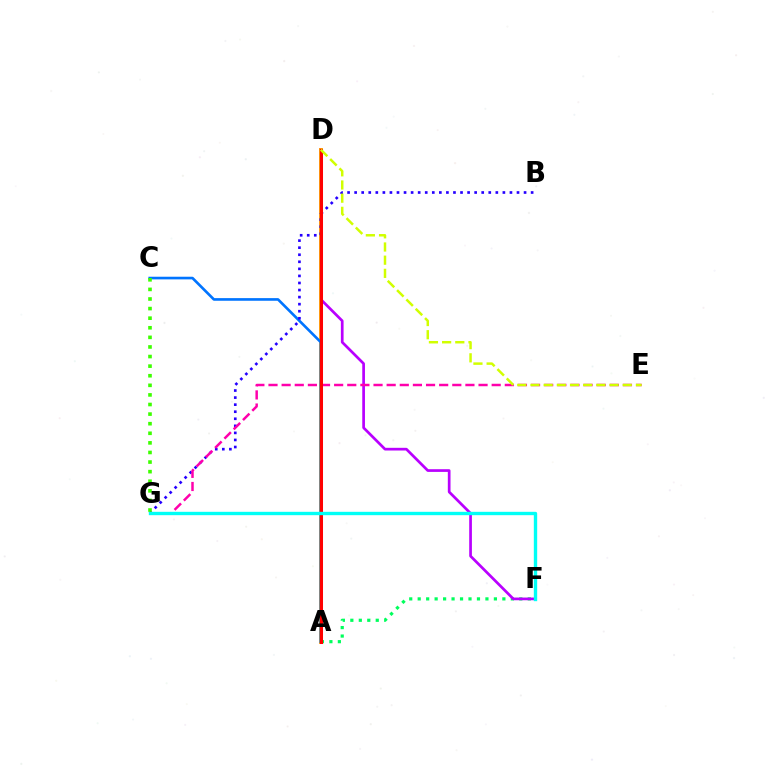{('A', 'F'): [{'color': '#00ff5c', 'line_style': 'dotted', 'thickness': 2.3}], ('D', 'F'): [{'color': '#b900ff', 'line_style': 'solid', 'thickness': 1.95}], ('A', 'D'): [{'color': '#ff9400', 'line_style': 'solid', 'thickness': 2.79}, {'color': '#ff0000', 'line_style': 'solid', 'thickness': 2.18}], ('A', 'C'): [{'color': '#0074ff', 'line_style': 'solid', 'thickness': 1.9}], ('B', 'G'): [{'color': '#2500ff', 'line_style': 'dotted', 'thickness': 1.92}], ('E', 'G'): [{'color': '#ff00ac', 'line_style': 'dashed', 'thickness': 1.78}], ('D', 'E'): [{'color': '#d1ff00', 'line_style': 'dashed', 'thickness': 1.79}], ('F', 'G'): [{'color': '#00fff6', 'line_style': 'solid', 'thickness': 2.42}], ('C', 'G'): [{'color': '#3dff00', 'line_style': 'dotted', 'thickness': 2.61}]}